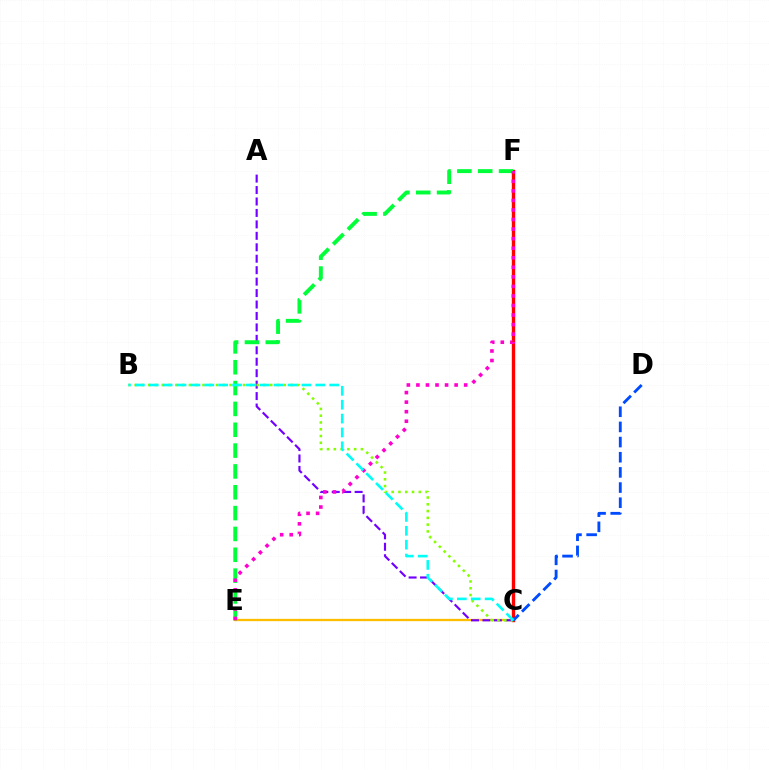{('C', 'E'): [{'color': '#ffbd00', 'line_style': 'solid', 'thickness': 1.65}], ('C', 'F'): [{'color': '#ff0000', 'line_style': 'solid', 'thickness': 2.43}], ('A', 'C'): [{'color': '#7200ff', 'line_style': 'dashed', 'thickness': 1.55}], ('B', 'C'): [{'color': '#84ff00', 'line_style': 'dotted', 'thickness': 1.84}, {'color': '#00fff6', 'line_style': 'dashed', 'thickness': 1.89}], ('E', 'F'): [{'color': '#00ff39', 'line_style': 'dashed', 'thickness': 2.83}, {'color': '#ff00cf', 'line_style': 'dotted', 'thickness': 2.6}], ('C', 'D'): [{'color': '#004bff', 'line_style': 'dashed', 'thickness': 2.06}]}